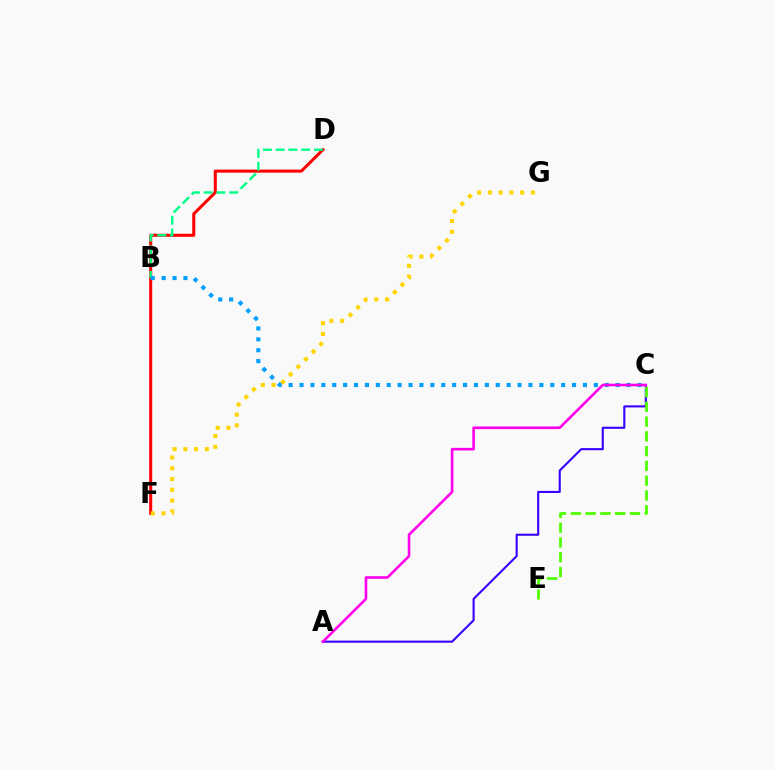{('D', 'F'): [{'color': '#ff0000', 'line_style': 'solid', 'thickness': 2.2}], ('B', 'D'): [{'color': '#00ff86', 'line_style': 'dashed', 'thickness': 1.74}], ('B', 'C'): [{'color': '#009eff', 'line_style': 'dotted', 'thickness': 2.96}], ('A', 'C'): [{'color': '#3700ff', 'line_style': 'solid', 'thickness': 1.52}, {'color': '#ff00ed', 'line_style': 'solid', 'thickness': 1.88}], ('F', 'G'): [{'color': '#ffd500', 'line_style': 'dotted', 'thickness': 2.92}], ('C', 'E'): [{'color': '#4fff00', 'line_style': 'dashed', 'thickness': 2.01}]}